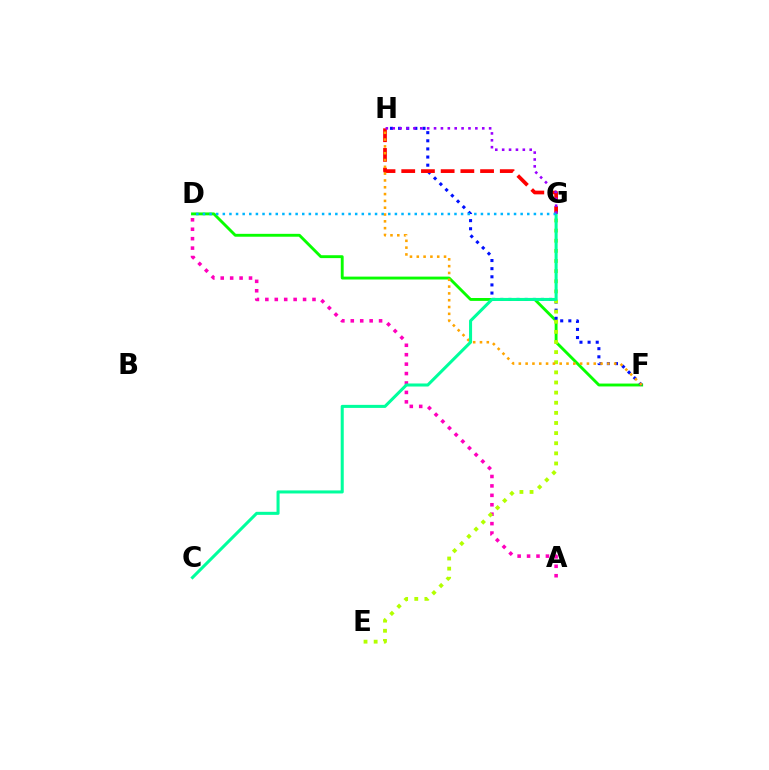{('D', 'F'): [{'color': '#08ff00', 'line_style': 'solid', 'thickness': 2.07}], ('F', 'H'): [{'color': '#0010ff', 'line_style': 'dotted', 'thickness': 2.21}, {'color': '#ffa500', 'line_style': 'dotted', 'thickness': 1.85}], ('G', 'H'): [{'color': '#ff0000', 'line_style': 'dashed', 'thickness': 2.68}, {'color': '#9b00ff', 'line_style': 'dotted', 'thickness': 1.87}], ('A', 'D'): [{'color': '#ff00bd', 'line_style': 'dotted', 'thickness': 2.56}], ('E', 'G'): [{'color': '#b3ff00', 'line_style': 'dotted', 'thickness': 2.75}], ('C', 'G'): [{'color': '#00ff9d', 'line_style': 'solid', 'thickness': 2.19}], ('D', 'G'): [{'color': '#00b5ff', 'line_style': 'dotted', 'thickness': 1.8}]}